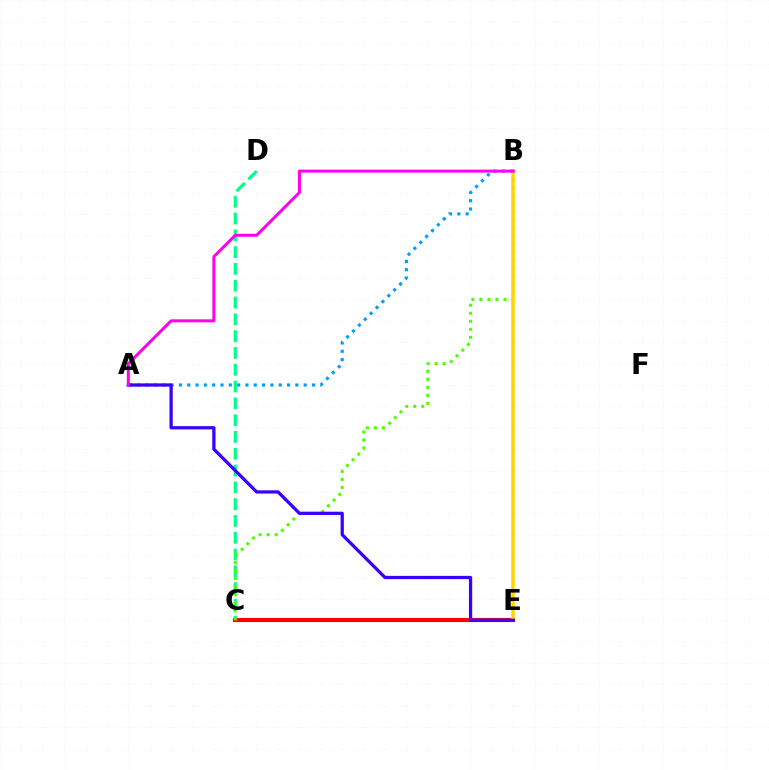{('C', 'D'): [{'color': '#00ff86', 'line_style': 'dashed', 'thickness': 2.28}], ('C', 'E'): [{'color': '#ff0000', 'line_style': 'solid', 'thickness': 2.97}], ('B', 'C'): [{'color': '#4fff00', 'line_style': 'dotted', 'thickness': 2.18}], ('A', 'B'): [{'color': '#009eff', 'line_style': 'dotted', 'thickness': 2.26}, {'color': '#ff00ed', 'line_style': 'solid', 'thickness': 2.15}], ('B', 'E'): [{'color': '#ffd500', 'line_style': 'solid', 'thickness': 2.53}], ('A', 'E'): [{'color': '#3700ff', 'line_style': 'solid', 'thickness': 2.35}]}